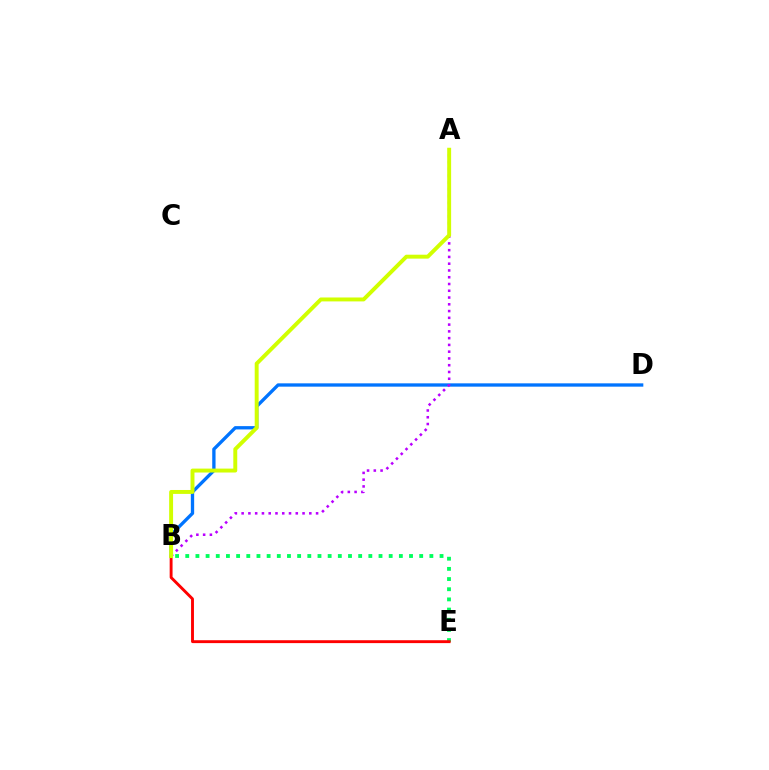{('B', 'D'): [{'color': '#0074ff', 'line_style': 'solid', 'thickness': 2.39}], ('A', 'B'): [{'color': '#b900ff', 'line_style': 'dotted', 'thickness': 1.84}, {'color': '#d1ff00', 'line_style': 'solid', 'thickness': 2.83}], ('B', 'E'): [{'color': '#00ff5c', 'line_style': 'dotted', 'thickness': 2.76}, {'color': '#ff0000', 'line_style': 'solid', 'thickness': 2.08}]}